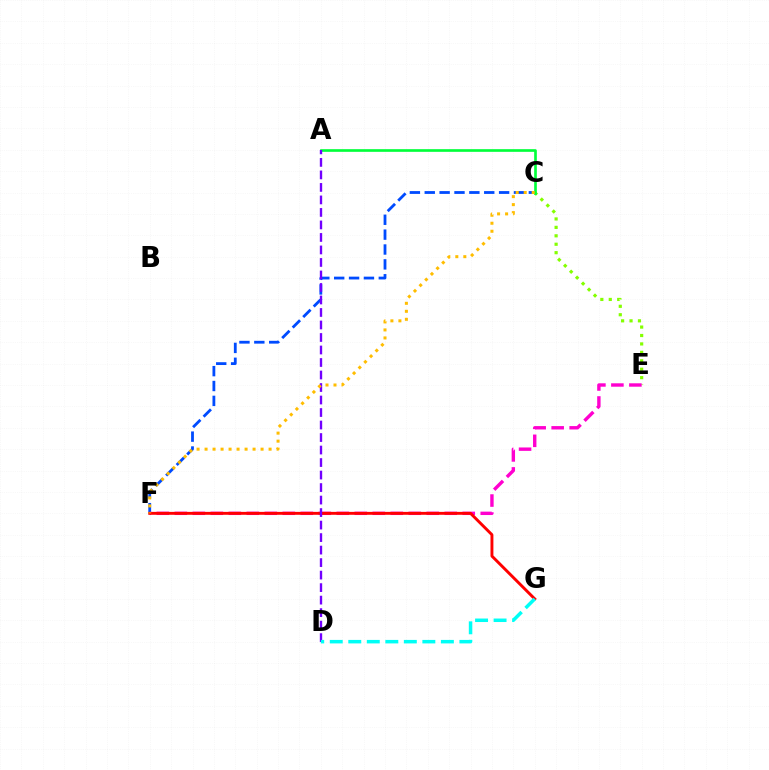{('C', 'E'): [{'color': '#84ff00', 'line_style': 'dotted', 'thickness': 2.29}], ('C', 'F'): [{'color': '#004bff', 'line_style': 'dashed', 'thickness': 2.02}, {'color': '#ffbd00', 'line_style': 'dotted', 'thickness': 2.17}], ('A', 'C'): [{'color': '#00ff39', 'line_style': 'solid', 'thickness': 1.91}], ('E', 'F'): [{'color': '#ff00cf', 'line_style': 'dashed', 'thickness': 2.44}], ('F', 'G'): [{'color': '#ff0000', 'line_style': 'solid', 'thickness': 2.1}], ('A', 'D'): [{'color': '#7200ff', 'line_style': 'dashed', 'thickness': 1.7}], ('D', 'G'): [{'color': '#00fff6', 'line_style': 'dashed', 'thickness': 2.52}]}